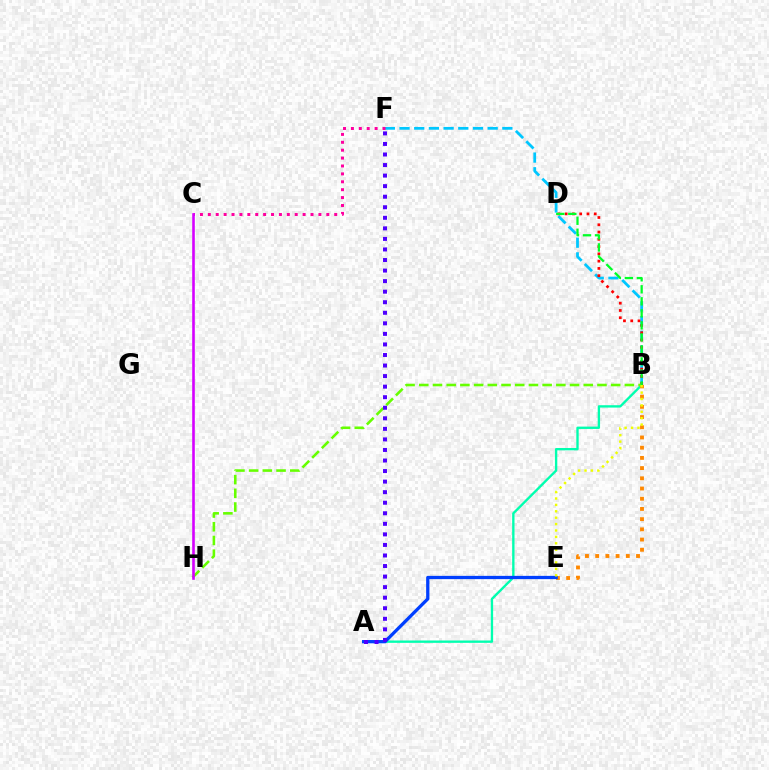{('B', 'F'): [{'color': '#00c7ff', 'line_style': 'dashed', 'thickness': 2.0}], ('A', 'B'): [{'color': '#00ffaf', 'line_style': 'solid', 'thickness': 1.69}], ('B', 'E'): [{'color': '#ff8800', 'line_style': 'dotted', 'thickness': 2.77}, {'color': '#eeff00', 'line_style': 'dotted', 'thickness': 1.74}], ('B', 'D'): [{'color': '#ff0000', 'line_style': 'dotted', 'thickness': 1.98}, {'color': '#00ff27', 'line_style': 'dashed', 'thickness': 1.63}], ('A', 'E'): [{'color': '#003fff', 'line_style': 'solid', 'thickness': 2.36}], ('B', 'H'): [{'color': '#66ff00', 'line_style': 'dashed', 'thickness': 1.86}], ('C', 'F'): [{'color': '#ff00a0', 'line_style': 'dotted', 'thickness': 2.15}], ('C', 'H'): [{'color': '#d600ff', 'line_style': 'solid', 'thickness': 1.88}], ('A', 'F'): [{'color': '#4f00ff', 'line_style': 'dotted', 'thickness': 2.87}]}